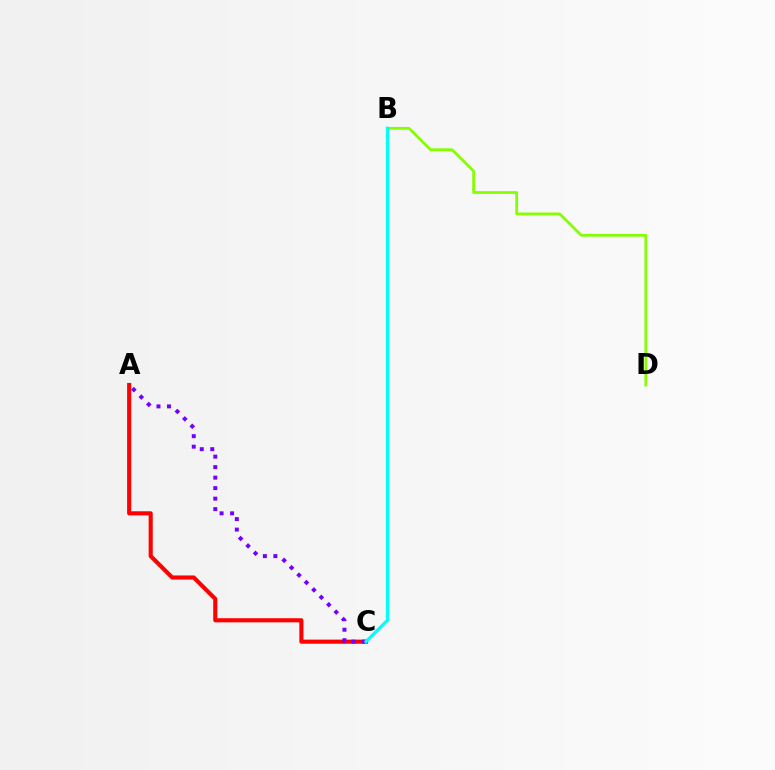{('B', 'D'): [{'color': '#84ff00', 'line_style': 'solid', 'thickness': 1.98}], ('A', 'C'): [{'color': '#ff0000', 'line_style': 'solid', 'thickness': 2.96}, {'color': '#7200ff', 'line_style': 'dotted', 'thickness': 2.85}], ('B', 'C'): [{'color': '#00fff6', 'line_style': 'solid', 'thickness': 2.35}]}